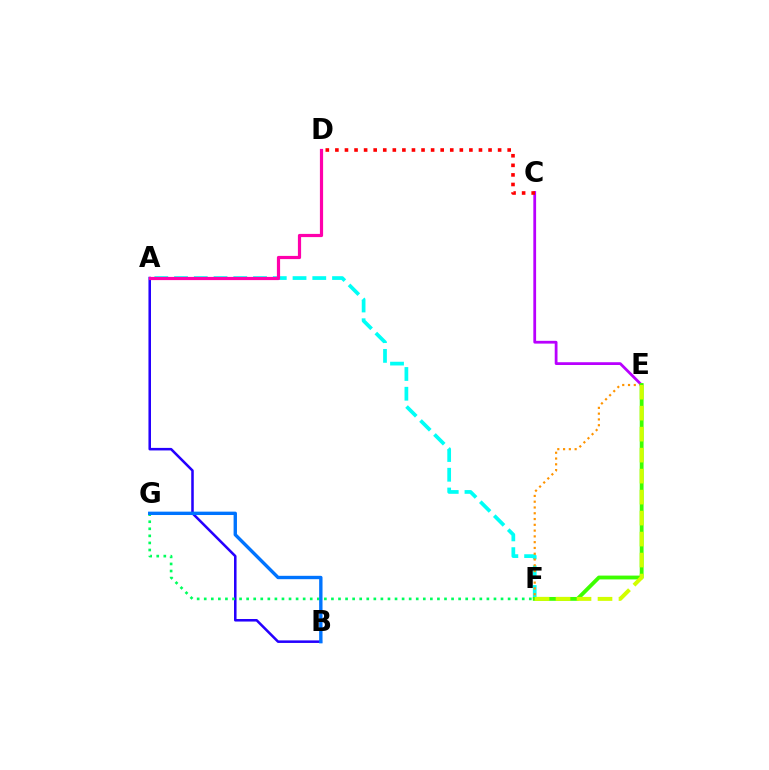{('C', 'E'): [{'color': '#b900ff', 'line_style': 'solid', 'thickness': 2.0}], ('A', 'B'): [{'color': '#2500ff', 'line_style': 'solid', 'thickness': 1.83}], ('A', 'F'): [{'color': '#00fff6', 'line_style': 'dashed', 'thickness': 2.68}], ('C', 'D'): [{'color': '#ff0000', 'line_style': 'dotted', 'thickness': 2.6}], ('E', 'F'): [{'color': '#ff9400', 'line_style': 'dotted', 'thickness': 1.57}, {'color': '#3dff00', 'line_style': 'solid', 'thickness': 2.76}, {'color': '#d1ff00', 'line_style': 'dashed', 'thickness': 2.85}], ('A', 'D'): [{'color': '#ff00ac', 'line_style': 'solid', 'thickness': 2.3}], ('F', 'G'): [{'color': '#00ff5c', 'line_style': 'dotted', 'thickness': 1.92}], ('B', 'G'): [{'color': '#0074ff', 'line_style': 'solid', 'thickness': 2.43}]}